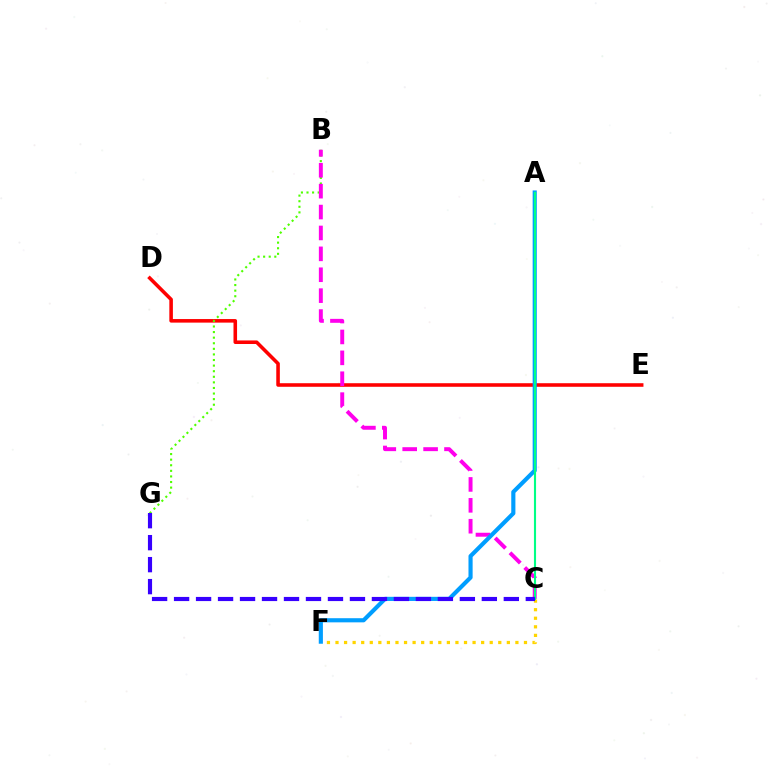{('D', 'E'): [{'color': '#ff0000', 'line_style': 'solid', 'thickness': 2.57}], ('B', 'G'): [{'color': '#4fff00', 'line_style': 'dotted', 'thickness': 1.52}], ('B', 'C'): [{'color': '#ff00ed', 'line_style': 'dashed', 'thickness': 2.84}], ('C', 'F'): [{'color': '#ffd500', 'line_style': 'dotted', 'thickness': 2.33}], ('A', 'F'): [{'color': '#009eff', 'line_style': 'solid', 'thickness': 2.98}], ('A', 'C'): [{'color': '#00ff86', 'line_style': 'solid', 'thickness': 1.52}], ('C', 'G'): [{'color': '#3700ff', 'line_style': 'dashed', 'thickness': 2.99}]}